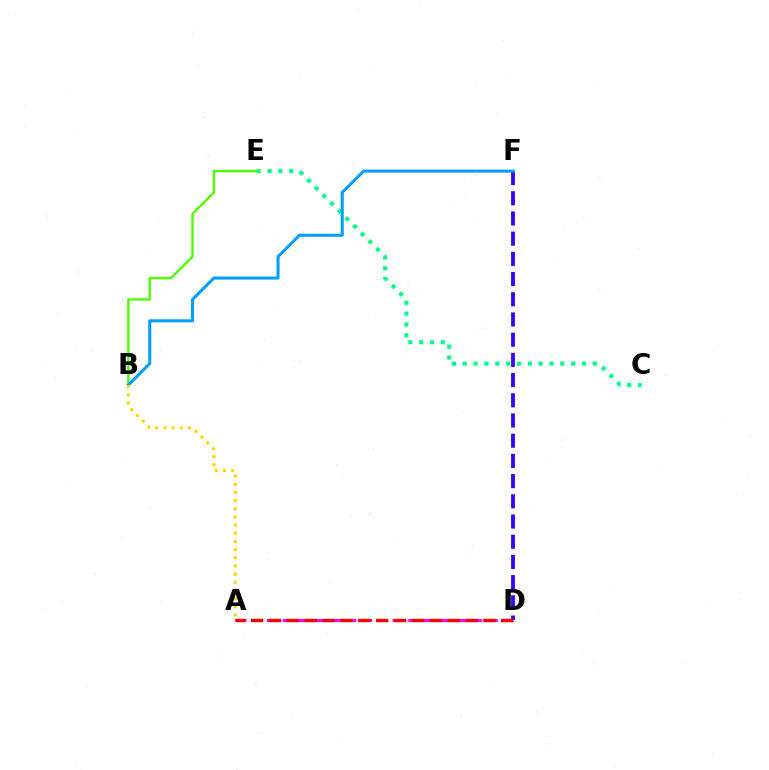{('C', 'E'): [{'color': '#00ff86', 'line_style': 'dotted', 'thickness': 2.94}], ('B', 'E'): [{'color': '#4fff00', 'line_style': 'solid', 'thickness': 1.72}], ('D', 'F'): [{'color': '#3700ff', 'line_style': 'dashed', 'thickness': 2.74}], ('A', 'D'): [{'color': '#ff00ed', 'line_style': 'dashed', 'thickness': 2.13}, {'color': '#ff0000', 'line_style': 'dashed', 'thickness': 2.43}], ('B', 'F'): [{'color': '#009eff', 'line_style': 'solid', 'thickness': 2.19}], ('A', 'B'): [{'color': '#ffd500', 'line_style': 'dotted', 'thickness': 2.22}]}